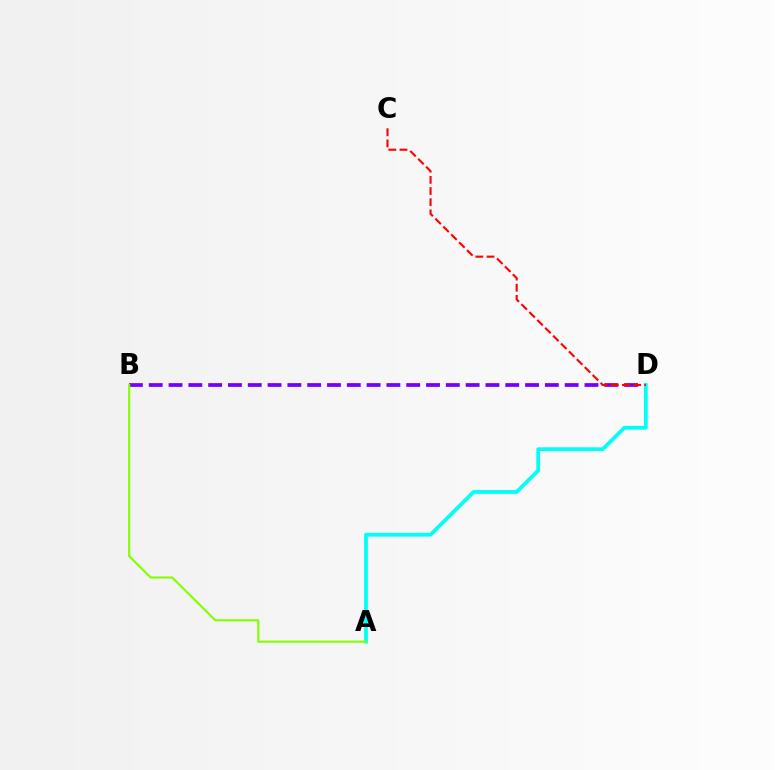{('B', 'D'): [{'color': '#7200ff', 'line_style': 'dashed', 'thickness': 2.69}], ('A', 'D'): [{'color': '#00fff6', 'line_style': 'solid', 'thickness': 2.72}], ('A', 'B'): [{'color': '#84ff00', 'line_style': 'solid', 'thickness': 1.53}], ('C', 'D'): [{'color': '#ff0000', 'line_style': 'dashed', 'thickness': 1.52}]}